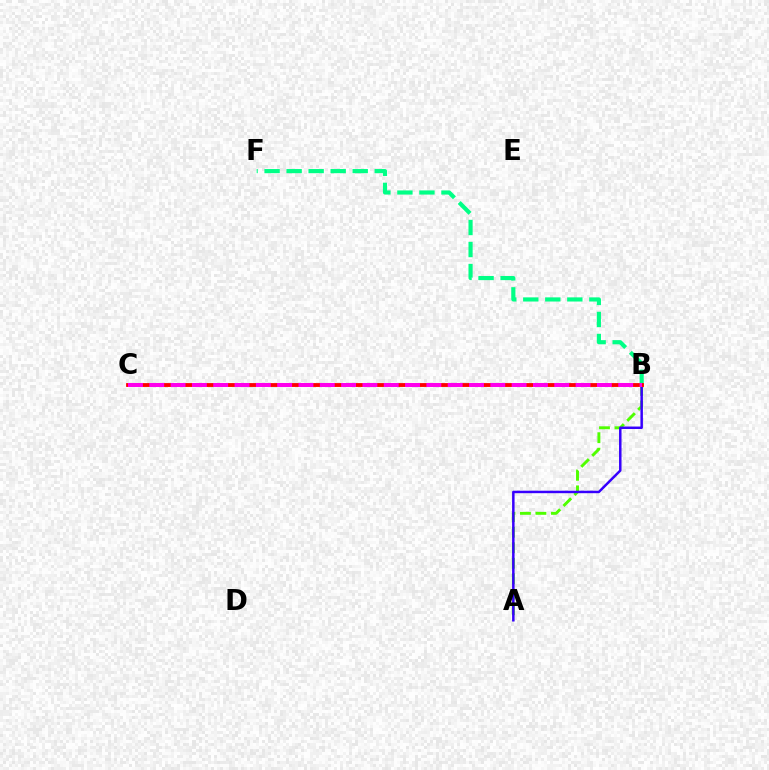{('B', 'C'): [{'color': '#009eff', 'line_style': 'dotted', 'thickness': 1.74}, {'color': '#ffd500', 'line_style': 'solid', 'thickness': 2.0}, {'color': '#ff0000', 'line_style': 'solid', 'thickness': 2.74}, {'color': '#ff00ed', 'line_style': 'dashed', 'thickness': 2.9}], ('A', 'B'): [{'color': '#4fff00', 'line_style': 'dashed', 'thickness': 2.11}, {'color': '#3700ff', 'line_style': 'solid', 'thickness': 1.79}], ('B', 'F'): [{'color': '#00ff86', 'line_style': 'dashed', 'thickness': 2.99}]}